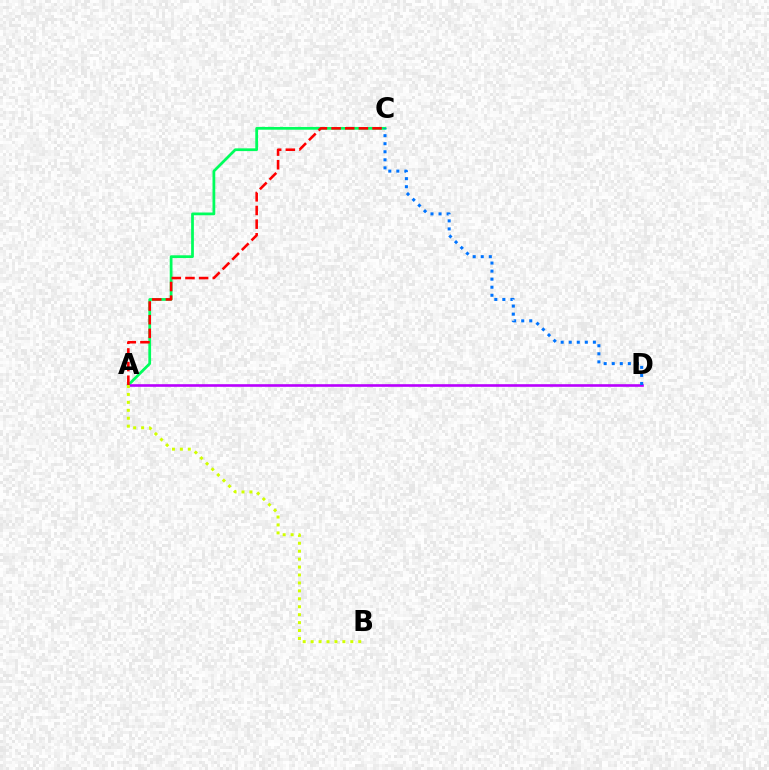{('A', 'C'): [{'color': '#00ff5c', 'line_style': 'solid', 'thickness': 1.99}, {'color': '#ff0000', 'line_style': 'dashed', 'thickness': 1.85}], ('A', 'D'): [{'color': '#b900ff', 'line_style': 'solid', 'thickness': 1.89}], ('A', 'B'): [{'color': '#d1ff00', 'line_style': 'dotted', 'thickness': 2.16}], ('C', 'D'): [{'color': '#0074ff', 'line_style': 'dotted', 'thickness': 2.19}]}